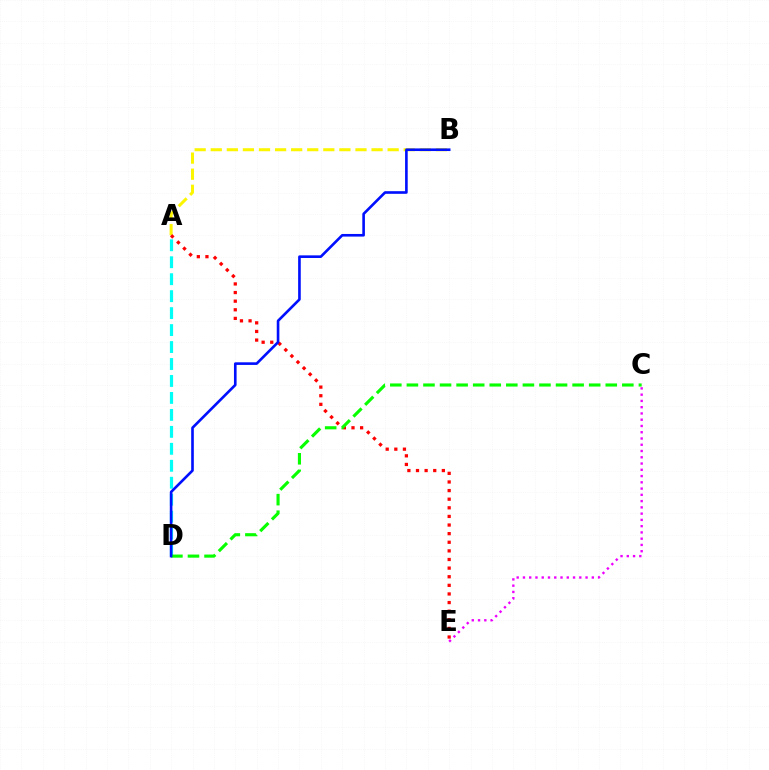{('A', 'D'): [{'color': '#00fff6', 'line_style': 'dashed', 'thickness': 2.3}], ('A', 'B'): [{'color': '#fcf500', 'line_style': 'dashed', 'thickness': 2.18}], ('A', 'E'): [{'color': '#ff0000', 'line_style': 'dotted', 'thickness': 2.34}], ('C', 'D'): [{'color': '#08ff00', 'line_style': 'dashed', 'thickness': 2.25}], ('C', 'E'): [{'color': '#ee00ff', 'line_style': 'dotted', 'thickness': 1.7}], ('B', 'D'): [{'color': '#0010ff', 'line_style': 'solid', 'thickness': 1.9}]}